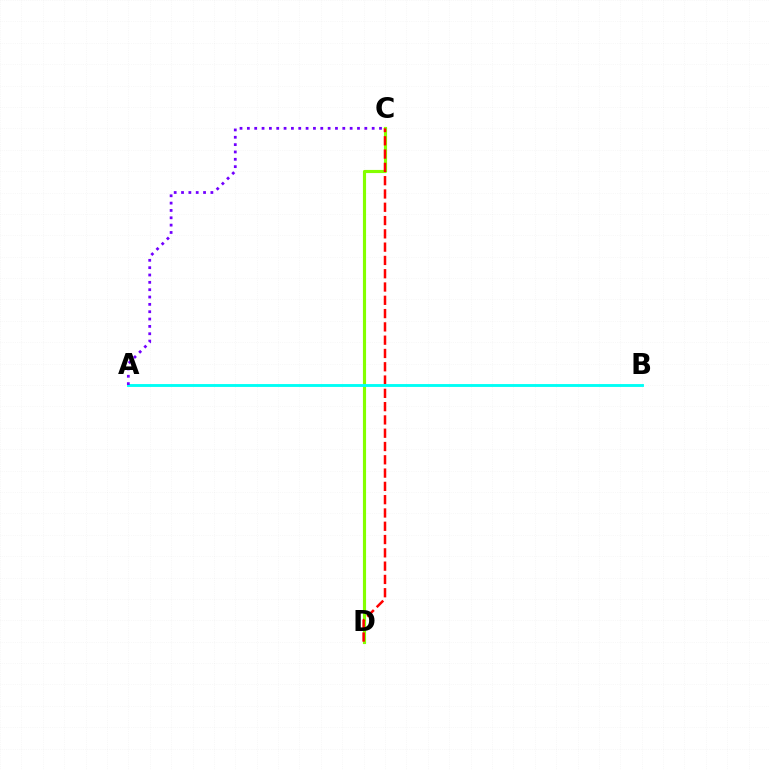{('C', 'D'): [{'color': '#84ff00', 'line_style': 'solid', 'thickness': 2.26}, {'color': '#ff0000', 'line_style': 'dashed', 'thickness': 1.81}], ('A', 'B'): [{'color': '#00fff6', 'line_style': 'solid', 'thickness': 2.07}], ('A', 'C'): [{'color': '#7200ff', 'line_style': 'dotted', 'thickness': 1.99}]}